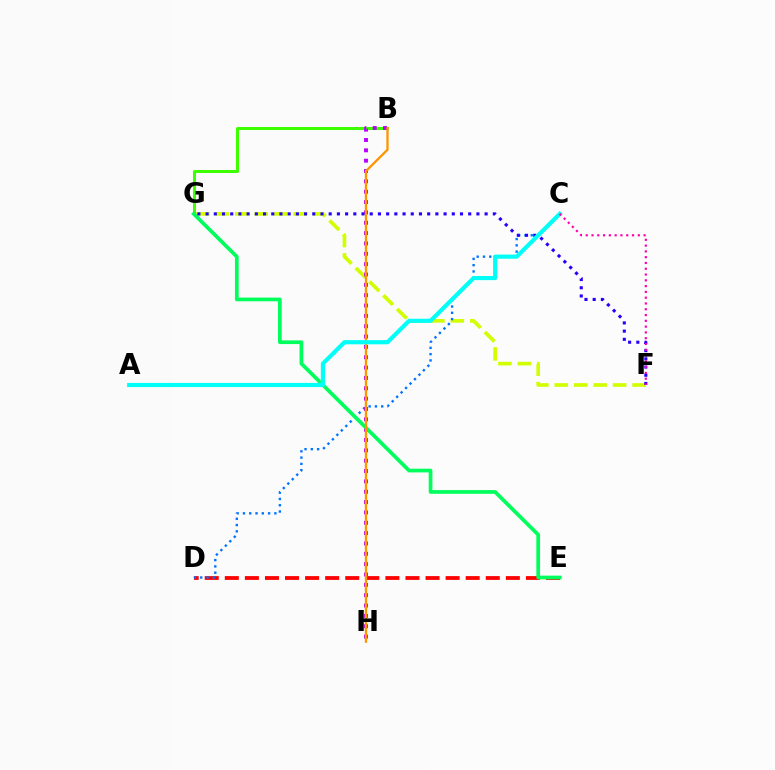{('D', 'E'): [{'color': '#ff0000', 'line_style': 'dashed', 'thickness': 2.73}], ('F', 'G'): [{'color': '#d1ff00', 'line_style': 'dashed', 'thickness': 2.64}, {'color': '#2500ff', 'line_style': 'dotted', 'thickness': 2.23}], ('C', 'D'): [{'color': '#0074ff', 'line_style': 'dotted', 'thickness': 1.71}], ('B', 'G'): [{'color': '#3dff00', 'line_style': 'solid', 'thickness': 2.17}], ('B', 'H'): [{'color': '#b900ff', 'line_style': 'dotted', 'thickness': 2.81}, {'color': '#ff9400', 'line_style': 'solid', 'thickness': 1.66}], ('E', 'G'): [{'color': '#00ff5c', 'line_style': 'solid', 'thickness': 2.67}], ('A', 'C'): [{'color': '#00fff6', 'line_style': 'solid', 'thickness': 2.98}], ('C', 'F'): [{'color': '#ff00ac', 'line_style': 'dotted', 'thickness': 1.57}]}